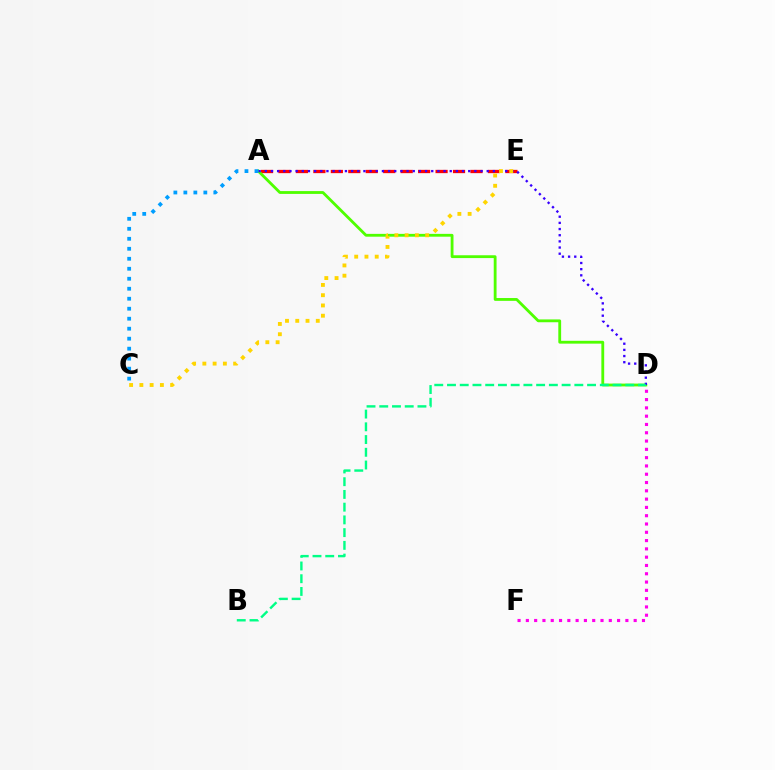{('A', 'E'): [{'color': '#ff0000', 'line_style': 'dashed', 'thickness': 2.37}], ('A', 'D'): [{'color': '#4fff00', 'line_style': 'solid', 'thickness': 2.03}, {'color': '#3700ff', 'line_style': 'dotted', 'thickness': 1.67}], ('C', 'E'): [{'color': '#ffd500', 'line_style': 'dotted', 'thickness': 2.79}], ('A', 'C'): [{'color': '#009eff', 'line_style': 'dotted', 'thickness': 2.71}], ('B', 'D'): [{'color': '#00ff86', 'line_style': 'dashed', 'thickness': 1.73}], ('D', 'F'): [{'color': '#ff00ed', 'line_style': 'dotted', 'thickness': 2.25}]}